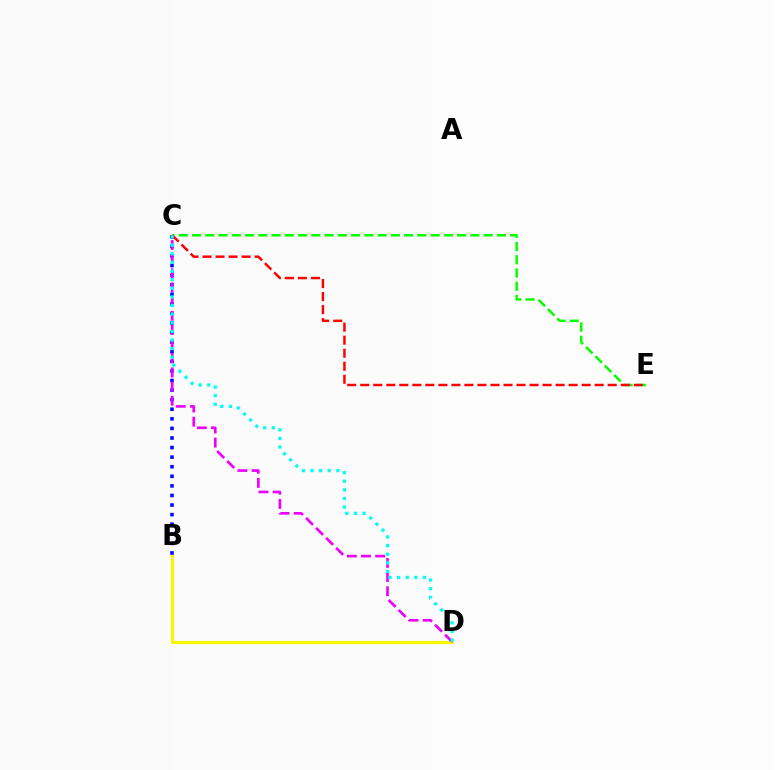{('B', 'D'): [{'color': '#fcf500', 'line_style': 'solid', 'thickness': 2.24}], ('B', 'C'): [{'color': '#0010ff', 'line_style': 'dotted', 'thickness': 2.6}], ('C', 'E'): [{'color': '#08ff00', 'line_style': 'dashed', 'thickness': 1.8}, {'color': '#ff0000', 'line_style': 'dashed', 'thickness': 1.77}], ('C', 'D'): [{'color': '#ee00ff', 'line_style': 'dashed', 'thickness': 1.92}, {'color': '#00fff6', 'line_style': 'dotted', 'thickness': 2.34}]}